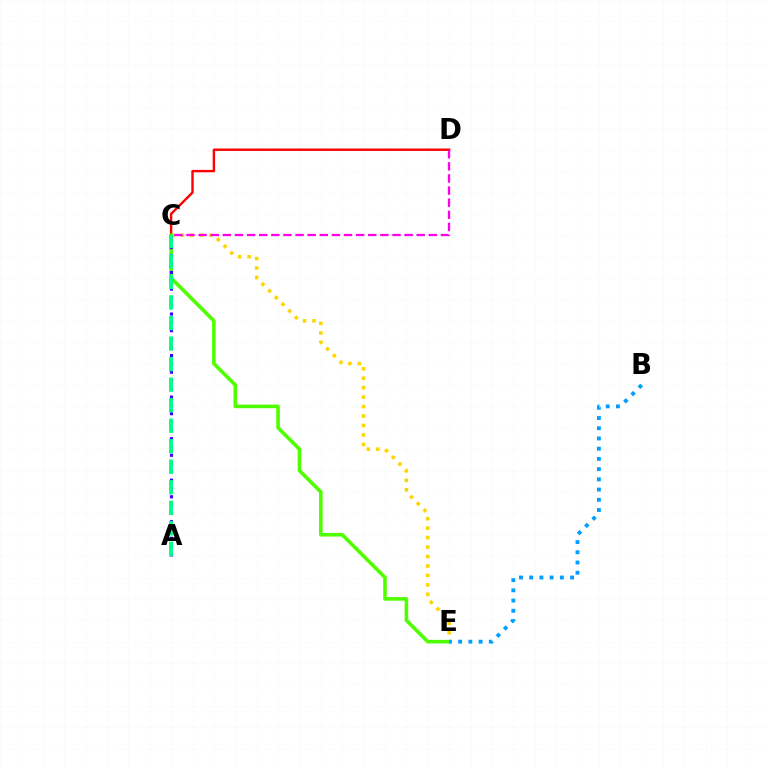{('C', 'E'): [{'color': '#ffd500', 'line_style': 'dotted', 'thickness': 2.57}, {'color': '#4fff00', 'line_style': 'solid', 'thickness': 2.6}], ('C', 'D'): [{'color': '#ff0000', 'line_style': 'solid', 'thickness': 1.73}, {'color': '#ff00ed', 'line_style': 'dashed', 'thickness': 1.65}], ('B', 'E'): [{'color': '#009eff', 'line_style': 'dotted', 'thickness': 2.78}], ('A', 'C'): [{'color': '#3700ff', 'line_style': 'dotted', 'thickness': 2.26}, {'color': '#00ff86', 'line_style': 'dashed', 'thickness': 2.79}]}